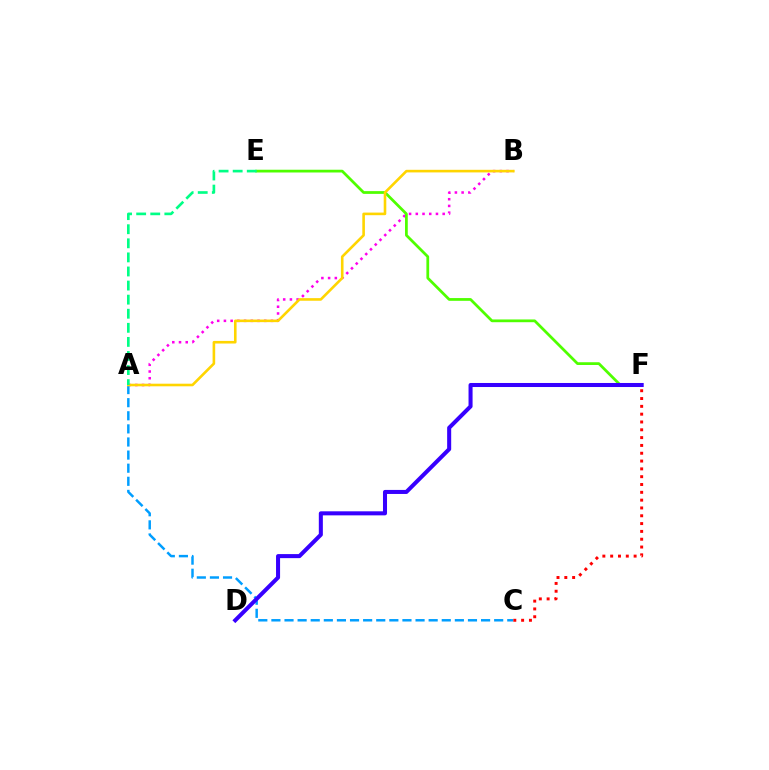{('A', 'B'): [{'color': '#ff00ed', 'line_style': 'dotted', 'thickness': 1.83}, {'color': '#ffd500', 'line_style': 'solid', 'thickness': 1.88}], ('A', 'C'): [{'color': '#009eff', 'line_style': 'dashed', 'thickness': 1.78}], ('C', 'F'): [{'color': '#ff0000', 'line_style': 'dotted', 'thickness': 2.12}], ('E', 'F'): [{'color': '#4fff00', 'line_style': 'solid', 'thickness': 1.98}], ('D', 'F'): [{'color': '#3700ff', 'line_style': 'solid', 'thickness': 2.91}], ('A', 'E'): [{'color': '#00ff86', 'line_style': 'dashed', 'thickness': 1.91}]}